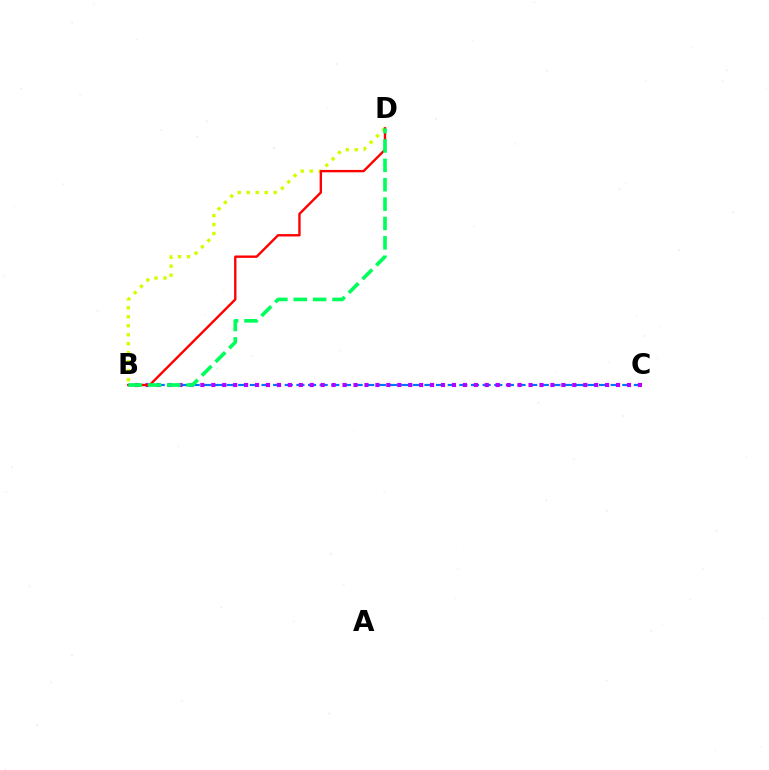{('B', 'C'): [{'color': '#0074ff', 'line_style': 'dashed', 'thickness': 1.58}, {'color': '#b900ff', 'line_style': 'dotted', 'thickness': 2.97}], ('B', 'D'): [{'color': '#d1ff00', 'line_style': 'dotted', 'thickness': 2.44}, {'color': '#ff0000', 'line_style': 'solid', 'thickness': 1.71}, {'color': '#00ff5c', 'line_style': 'dashed', 'thickness': 2.63}]}